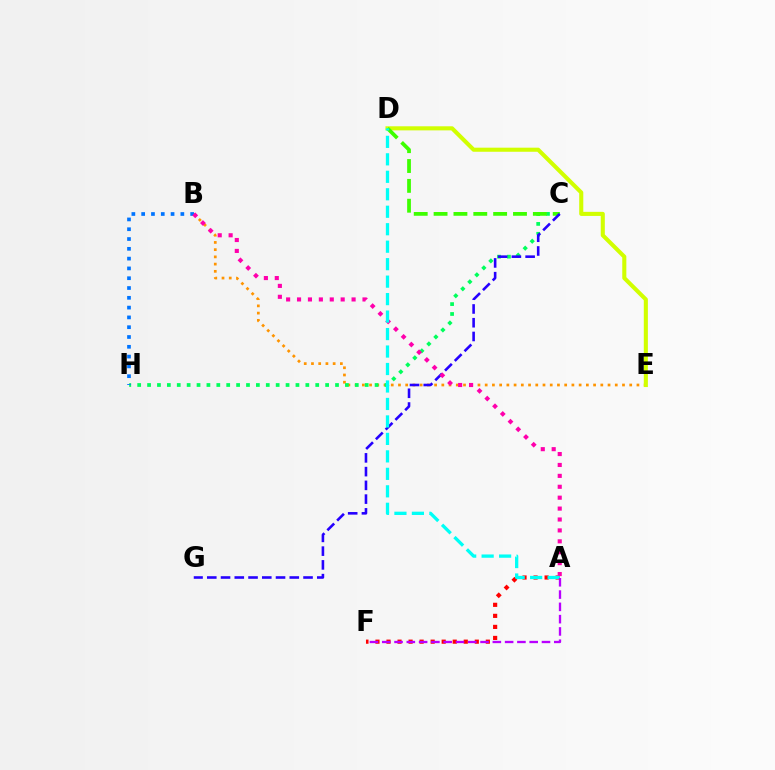{('B', 'E'): [{'color': '#ff9400', 'line_style': 'dotted', 'thickness': 1.96}], ('A', 'F'): [{'color': '#ff0000', 'line_style': 'dotted', 'thickness': 3.0}, {'color': '#b900ff', 'line_style': 'dashed', 'thickness': 1.67}], ('C', 'H'): [{'color': '#00ff5c', 'line_style': 'dotted', 'thickness': 2.69}], ('B', 'H'): [{'color': '#0074ff', 'line_style': 'dotted', 'thickness': 2.66}], ('D', 'E'): [{'color': '#d1ff00', 'line_style': 'solid', 'thickness': 2.94}], ('C', 'D'): [{'color': '#3dff00', 'line_style': 'dashed', 'thickness': 2.7}], ('C', 'G'): [{'color': '#2500ff', 'line_style': 'dashed', 'thickness': 1.87}], ('A', 'B'): [{'color': '#ff00ac', 'line_style': 'dotted', 'thickness': 2.96}], ('A', 'D'): [{'color': '#00fff6', 'line_style': 'dashed', 'thickness': 2.37}]}